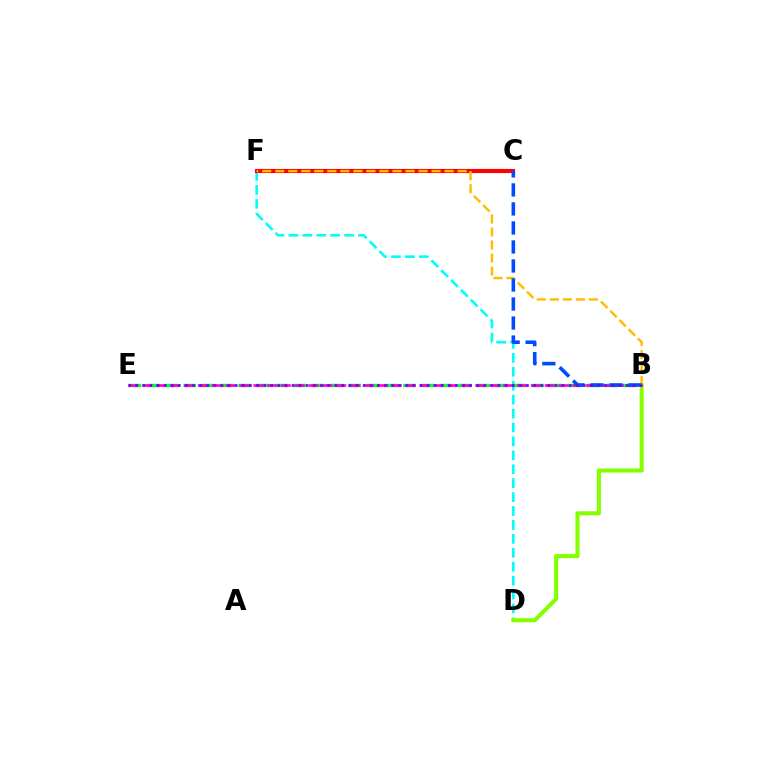{('D', 'F'): [{'color': '#00fff6', 'line_style': 'dashed', 'thickness': 1.89}], ('C', 'F'): [{'color': '#ff0000', 'line_style': 'solid', 'thickness': 2.96}], ('B', 'E'): [{'color': '#00ff39', 'line_style': 'dashed', 'thickness': 2.49}, {'color': '#ff00cf', 'line_style': 'dashed', 'thickness': 1.88}, {'color': '#7200ff', 'line_style': 'dotted', 'thickness': 1.93}], ('B', 'D'): [{'color': '#84ff00', 'line_style': 'solid', 'thickness': 2.94}], ('B', 'F'): [{'color': '#ffbd00', 'line_style': 'dashed', 'thickness': 1.77}], ('B', 'C'): [{'color': '#004bff', 'line_style': 'dashed', 'thickness': 2.58}]}